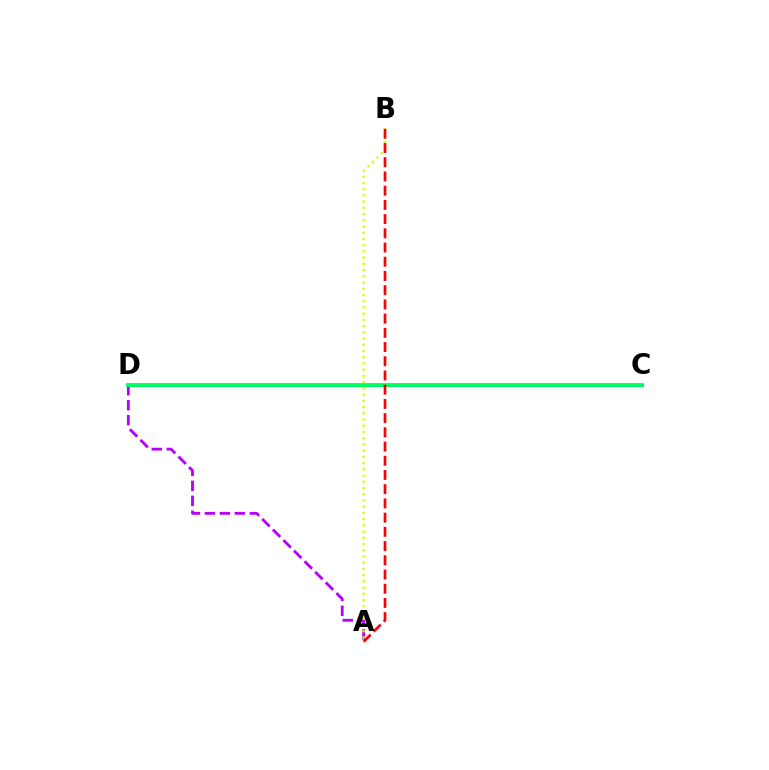{('A', 'D'): [{'color': '#b900ff', 'line_style': 'dashed', 'thickness': 2.03}], ('C', 'D'): [{'color': '#0074ff', 'line_style': 'solid', 'thickness': 2.22}, {'color': '#00ff5c', 'line_style': 'solid', 'thickness': 2.71}], ('A', 'B'): [{'color': '#d1ff00', 'line_style': 'dotted', 'thickness': 1.69}, {'color': '#ff0000', 'line_style': 'dashed', 'thickness': 1.93}]}